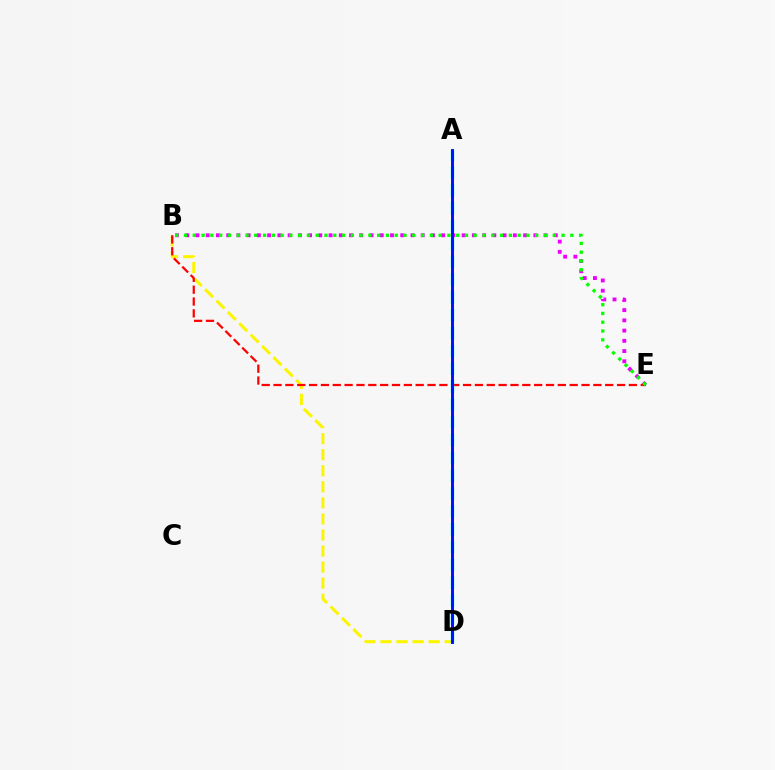{('B', 'D'): [{'color': '#fcf500', 'line_style': 'dashed', 'thickness': 2.18}], ('B', 'E'): [{'color': '#ee00ff', 'line_style': 'dotted', 'thickness': 2.78}, {'color': '#ff0000', 'line_style': 'dashed', 'thickness': 1.61}, {'color': '#08ff00', 'line_style': 'dotted', 'thickness': 2.39}], ('A', 'D'): [{'color': '#00fff6', 'line_style': 'dashed', 'thickness': 2.42}, {'color': '#0010ff', 'line_style': 'solid', 'thickness': 2.12}]}